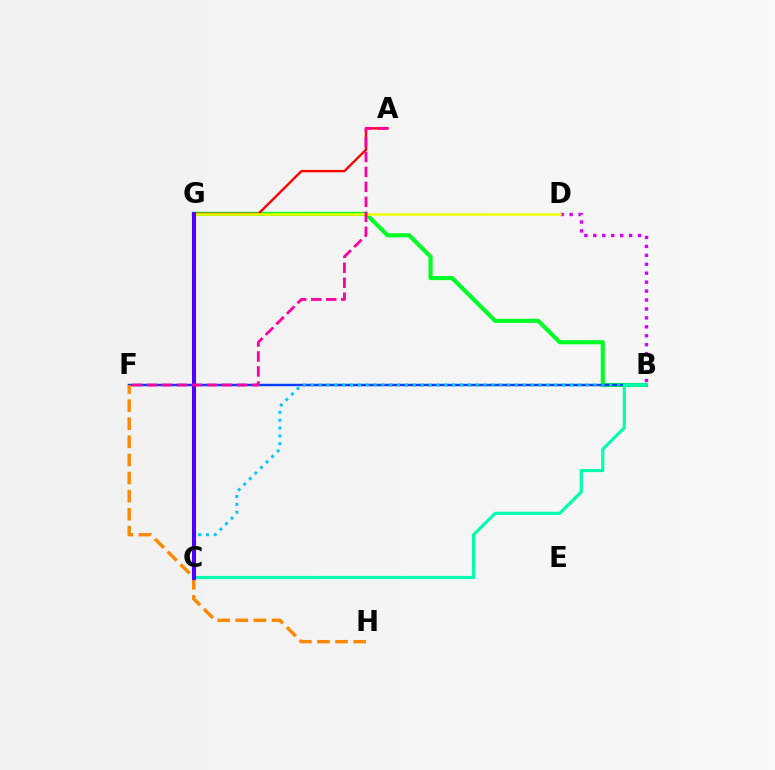{('B', 'G'): [{'color': '#00ff27', 'line_style': 'solid', 'thickness': 2.96}], ('B', 'D'): [{'color': '#d600ff', 'line_style': 'dotted', 'thickness': 2.43}], ('C', 'G'): [{'color': '#66ff00', 'line_style': 'dotted', 'thickness': 2.28}, {'color': '#4f00ff', 'line_style': 'solid', 'thickness': 2.9}], ('B', 'F'): [{'color': '#003fff', 'line_style': 'solid', 'thickness': 1.76}], ('A', 'G'): [{'color': '#ff0000', 'line_style': 'solid', 'thickness': 1.7}], ('B', 'C'): [{'color': '#00c7ff', 'line_style': 'dotted', 'thickness': 2.13}, {'color': '#00ffaf', 'line_style': 'solid', 'thickness': 2.28}], ('D', 'G'): [{'color': '#eeff00', 'line_style': 'solid', 'thickness': 1.85}], ('F', 'H'): [{'color': '#ff8800', 'line_style': 'dashed', 'thickness': 2.46}], ('A', 'F'): [{'color': '#ff00a0', 'line_style': 'dashed', 'thickness': 2.03}]}